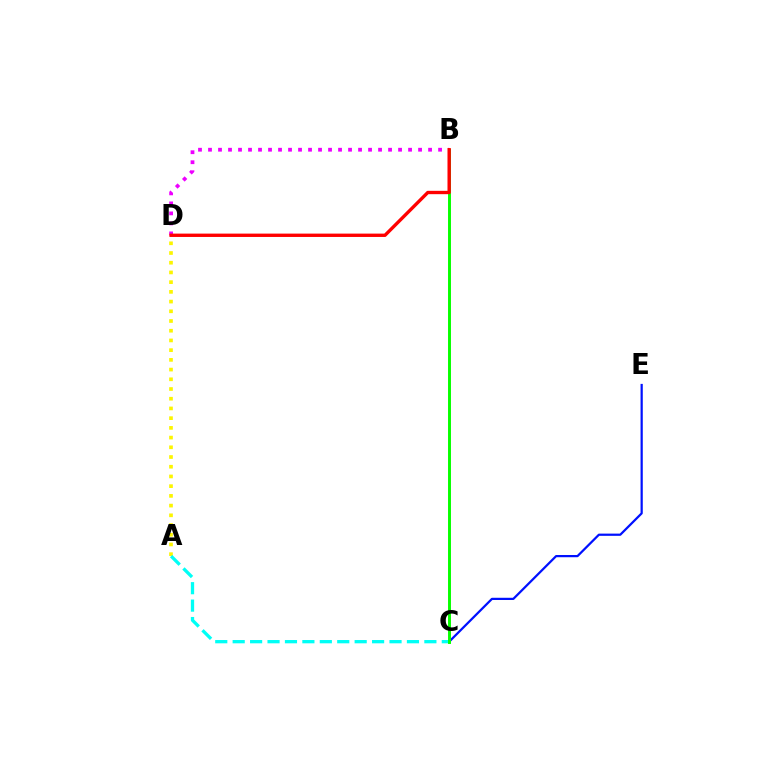{('A', 'D'): [{'color': '#fcf500', 'line_style': 'dotted', 'thickness': 2.64}], ('C', 'E'): [{'color': '#0010ff', 'line_style': 'solid', 'thickness': 1.6}], ('B', 'D'): [{'color': '#ee00ff', 'line_style': 'dotted', 'thickness': 2.72}, {'color': '#ff0000', 'line_style': 'solid', 'thickness': 2.42}], ('A', 'C'): [{'color': '#00fff6', 'line_style': 'dashed', 'thickness': 2.37}], ('B', 'C'): [{'color': '#08ff00', 'line_style': 'solid', 'thickness': 2.12}]}